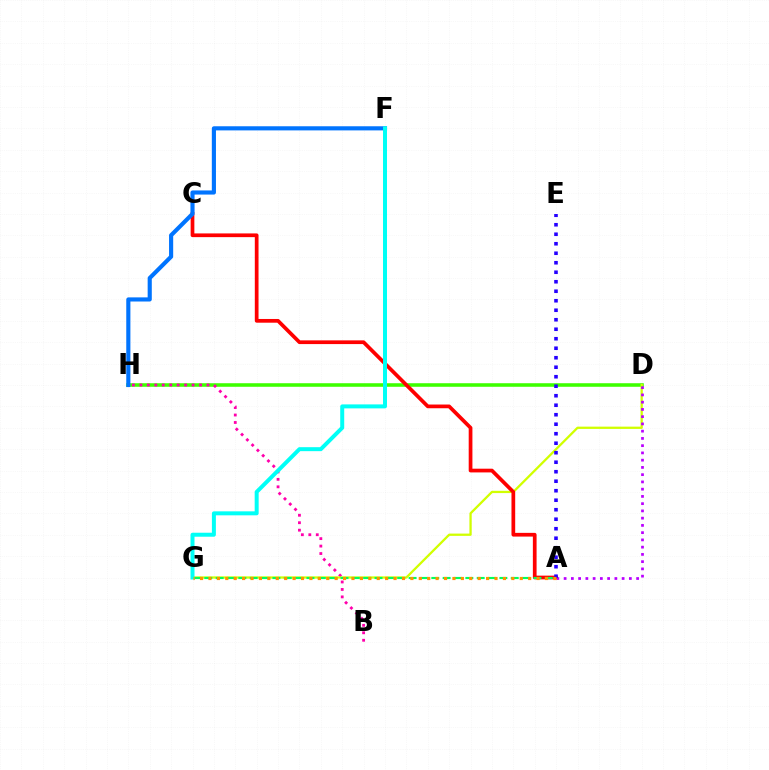{('D', 'H'): [{'color': '#3dff00', 'line_style': 'solid', 'thickness': 2.56}], ('B', 'H'): [{'color': '#ff00ac', 'line_style': 'dotted', 'thickness': 2.03}], ('D', 'G'): [{'color': '#d1ff00', 'line_style': 'solid', 'thickness': 1.64}], ('A', 'C'): [{'color': '#ff0000', 'line_style': 'solid', 'thickness': 2.68}], ('A', 'G'): [{'color': '#00ff5c', 'line_style': 'dashed', 'thickness': 1.54}, {'color': '#ff9400', 'line_style': 'dotted', 'thickness': 2.29}], ('A', 'D'): [{'color': '#b900ff', 'line_style': 'dotted', 'thickness': 1.97}], ('F', 'H'): [{'color': '#0074ff', 'line_style': 'solid', 'thickness': 2.98}], ('F', 'G'): [{'color': '#00fff6', 'line_style': 'solid', 'thickness': 2.87}], ('A', 'E'): [{'color': '#2500ff', 'line_style': 'dotted', 'thickness': 2.58}]}